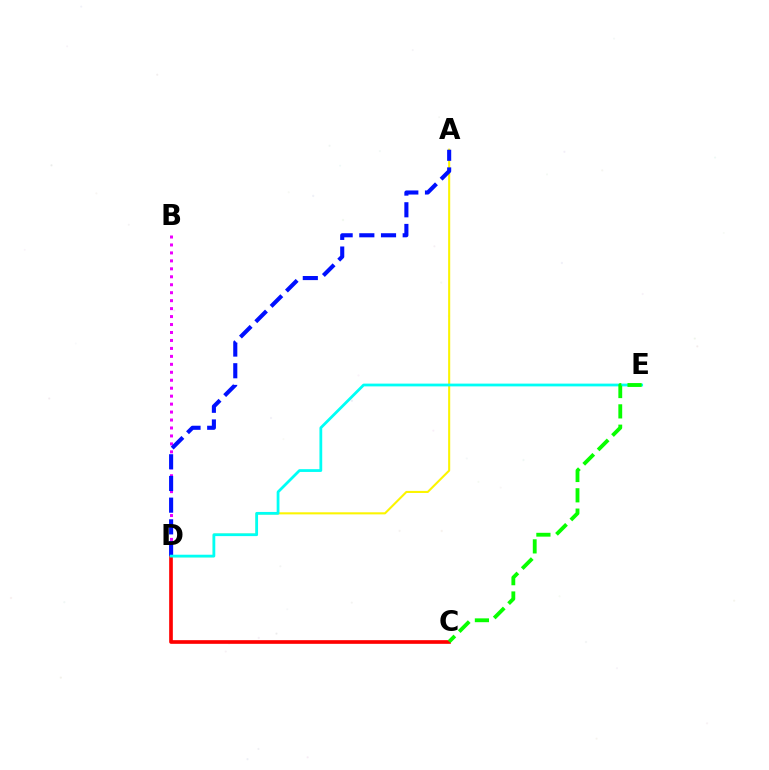{('A', 'D'): [{'color': '#fcf500', 'line_style': 'solid', 'thickness': 1.5}, {'color': '#0010ff', 'line_style': 'dashed', 'thickness': 2.95}], ('B', 'D'): [{'color': '#ee00ff', 'line_style': 'dotted', 'thickness': 2.16}], ('C', 'D'): [{'color': '#ff0000', 'line_style': 'solid', 'thickness': 2.64}], ('D', 'E'): [{'color': '#00fff6', 'line_style': 'solid', 'thickness': 2.0}], ('C', 'E'): [{'color': '#08ff00', 'line_style': 'dashed', 'thickness': 2.76}]}